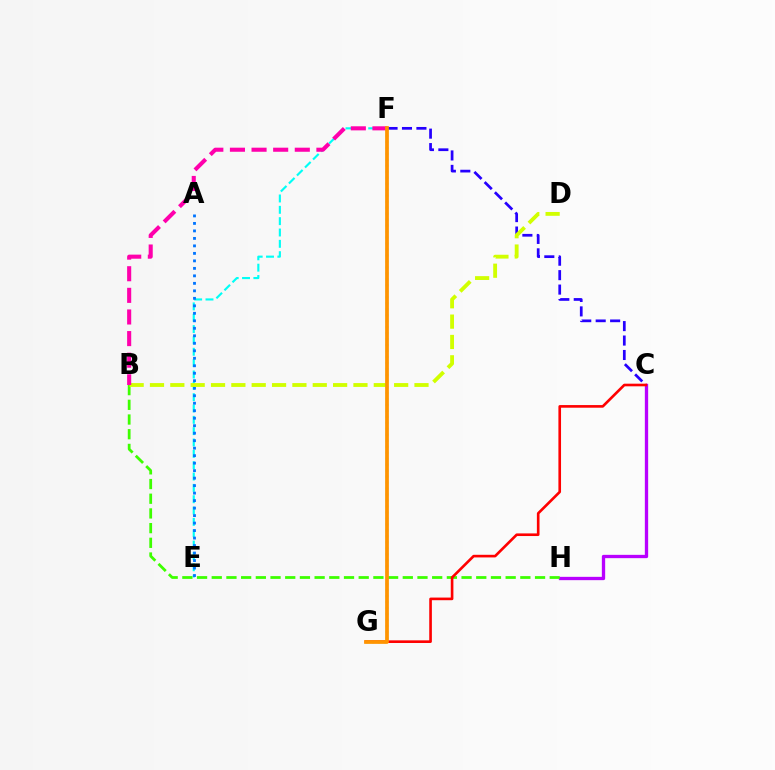{('E', 'F'): [{'color': '#00fff6', 'line_style': 'dashed', 'thickness': 1.54}], ('A', 'E'): [{'color': '#0074ff', 'line_style': 'dotted', 'thickness': 2.04}], ('C', 'F'): [{'color': '#2500ff', 'line_style': 'dashed', 'thickness': 1.96}], ('C', 'H'): [{'color': '#b900ff', 'line_style': 'solid', 'thickness': 2.39}], ('B', 'H'): [{'color': '#3dff00', 'line_style': 'dashed', 'thickness': 2.0}], ('F', 'G'): [{'color': '#00ff5c', 'line_style': 'dotted', 'thickness': 1.62}, {'color': '#ff9400', 'line_style': 'solid', 'thickness': 2.69}], ('B', 'D'): [{'color': '#d1ff00', 'line_style': 'dashed', 'thickness': 2.76}], ('C', 'G'): [{'color': '#ff0000', 'line_style': 'solid', 'thickness': 1.9}], ('B', 'F'): [{'color': '#ff00ac', 'line_style': 'dashed', 'thickness': 2.94}]}